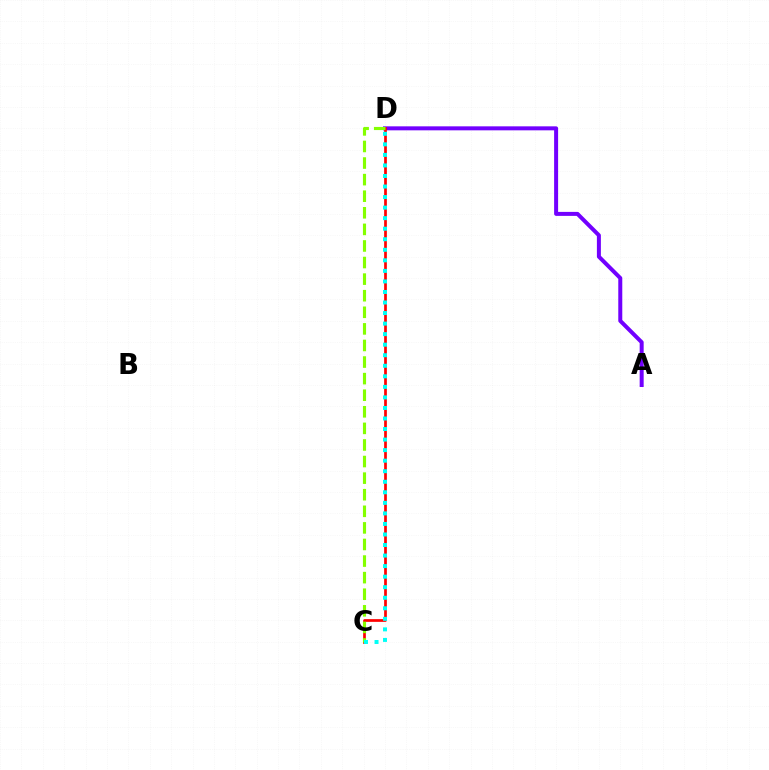{('A', 'D'): [{'color': '#7200ff', 'line_style': 'solid', 'thickness': 2.88}], ('C', 'D'): [{'color': '#ff0000', 'line_style': 'solid', 'thickness': 1.95}, {'color': '#84ff00', 'line_style': 'dashed', 'thickness': 2.25}, {'color': '#00fff6', 'line_style': 'dotted', 'thickness': 2.86}]}